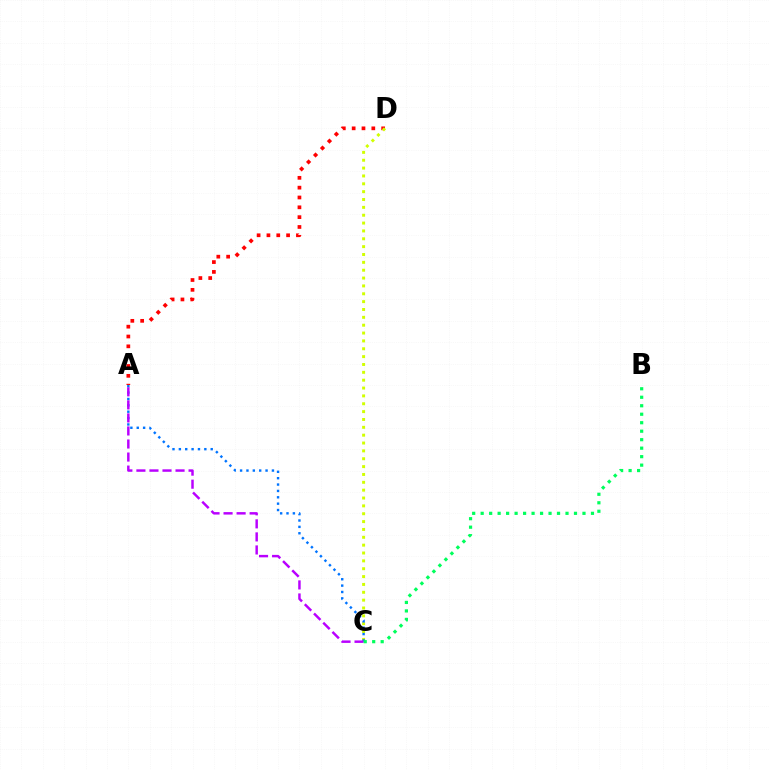{('A', 'D'): [{'color': '#ff0000', 'line_style': 'dotted', 'thickness': 2.67}], ('C', 'D'): [{'color': '#d1ff00', 'line_style': 'dotted', 'thickness': 2.13}], ('A', 'C'): [{'color': '#0074ff', 'line_style': 'dotted', 'thickness': 1.73}, {'color': '#b900ff', 'line_style': 'dashed', 'thickness': 1.77}], ('B', 'C'): [{'color': '#00ff5c', 'line_style': 'dotted', 'thickness': 2.31}]}